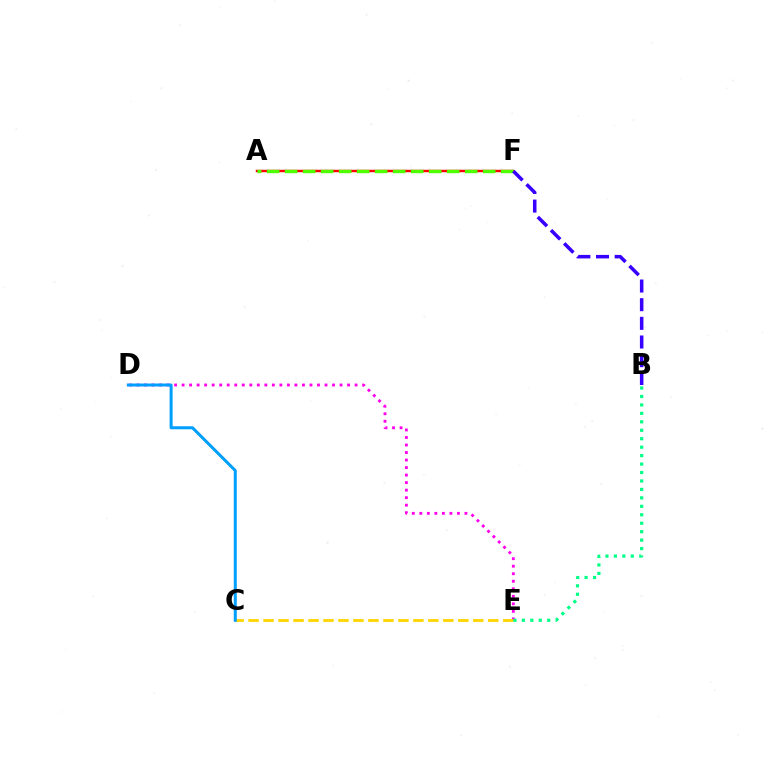{('A', 'F'): [{'color': '#ff0000', 'line_style': 'solid', 'thickness': 1.77}, {'color': '#4fff00', 'line_style': 'dashed', 'thickness': 2.45}], ('D', 'E'): [{'color': '#ff00ed', 'line_style': 'dotted', 'thickness': 2.04}], ('C', 'E'): [{'color': '#ffd500', 'line_style': 'dashed', 'thickness': 2.04}], ('B', 'F'): [{'color': '#3700ff', 'line_style': 'dashed', 'thickness': 2.54}], ('B', 'E'): [{'color': '#00ff86', 'line_style': 'dotted', 'thickness': 2.3}], ('C', 'D'): [{'color': '#009eff', 'line_style': 'solid', 'thickness': 2.16}]}